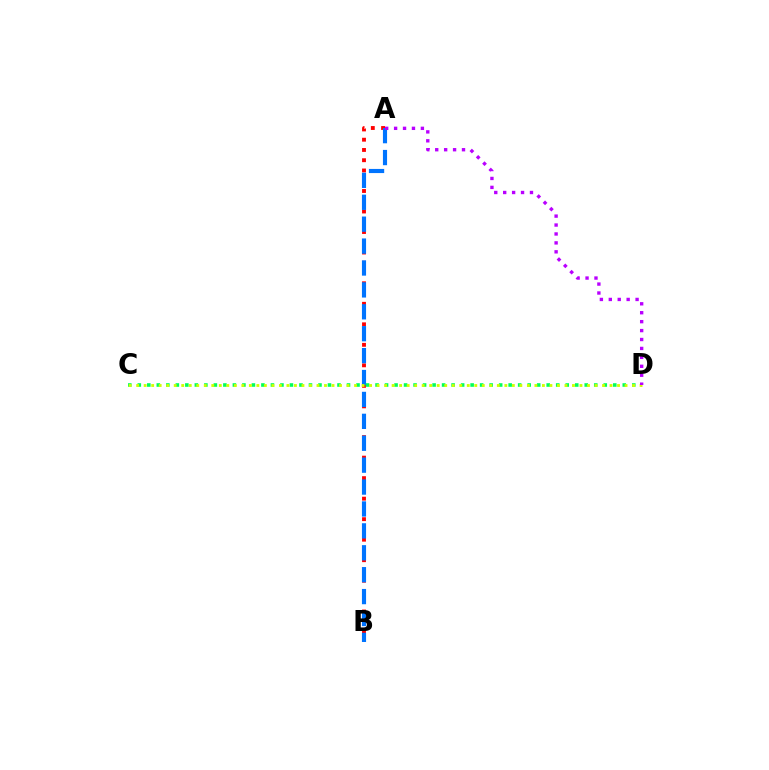{('A', 'B'): [{'color': '#ff0000', 'line_style': 'dotted', 'thickness': 2.79}, {'color': '#0074ff', 'line_style': 'dashed', 'thickness': 2.98}], ('C', 'D'): [{'color': '#00ff5c', 'line_style': 'dotted', 'thickness': 2.58}, {'color': '#d1ff00', 'line_style': 'dotted', 'thickness': 2.04}], ('A', 'D'): [{'color': '#b900ff', 'line_style': 'dotted', 'thickness': 2.43}]}